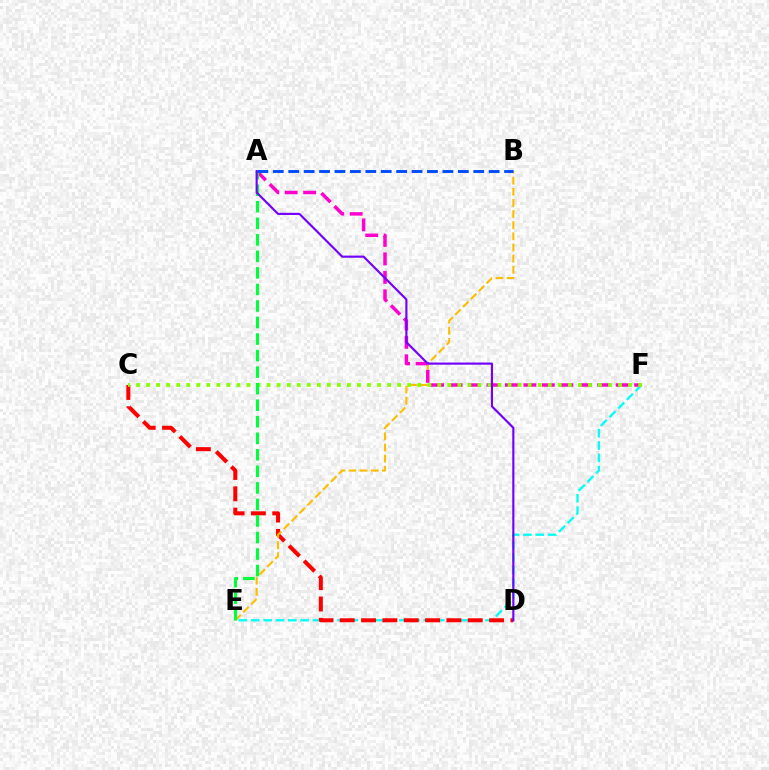{('E', 'F'): [{'color': '#00fff6', 'line_style': 'dashed', 'thickness': 1.67}], ('C', 'D'): [{'color': '#ff0000', 'line_style': 'dashed', 'thickness': 2.9}], ('B', 'E'): [{'color': '#ffbd00', 'line_style': 'dashed', 'thickness': 1.51}], ('A', 'F'): [{'color': '#ff00cf', 'line_style': 'dashed', 'thickness': 2.51}], ('C', 'F'): [{'color': '#84ff00', 'line_style': 'dotted', 'thickness': 2.73}], ('A', 'E'): [{'color': '#00ff39', 'line_style': 'dashed', 'thickness': 2.25}], ('A', 'D'): [{'color': '#7200ff', 'line_style': 'solid', 'thickness': 1.54}], ('A', 'B'): [{'color': '#004bff', 'line_style': 'dashed', 'thickness': 2.09}]}